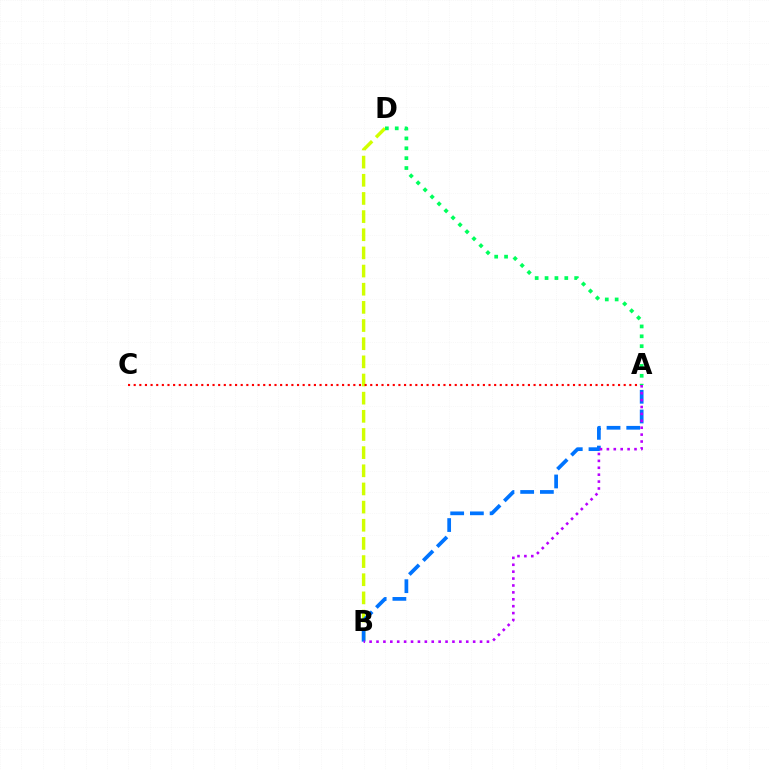{('B', 'D'): [{'color': '#d1ff00', 'line_style': 'dashed', 'thickness': 2.47}], ('A', 'B'): [{'color': '#0074ff', 'line_style': 'dashed', 'thickness': 2.68}, {'color': '#b900ff', 'line_style': 'dotted', 'thickness': 1.88}], ('A', 'C'): [{'color': '#ff0000', 'line_style': 'dotted', 'thickness': 1.53}], ('A', 'D'): [{'color': '#00ff5c', 'line_style': 'dotted', 'thickness': 2.68}]}